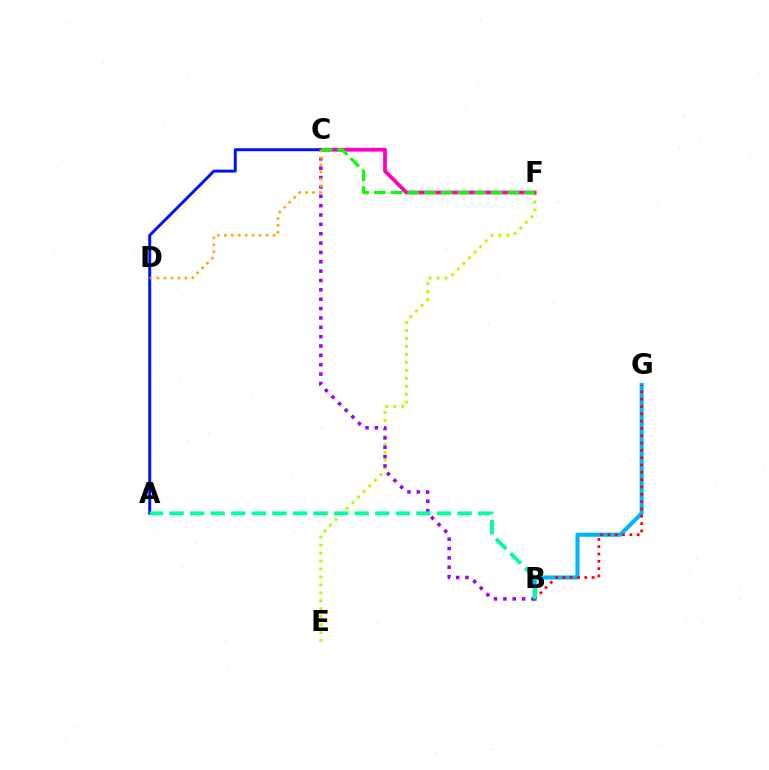{('B', 'G'): [{'color': '#00b5ff', 'line_style': 'solid', 'thickness': 2.95}, {'color': '#ff0000', 'line_style': 'dotted', 'thickness': 1.99}], ('E', 'F'): [{'color': '#b3ff00', 'line_style': 'dotted', 'thickness': 2.16}], ('C', 'F'): [{'color': '#ff00bd', 'line_style': 'solid', 'thickness': 2.74}, {'color': '#08ff00', 'line_style': 'dashed', 'thickness': 2.27}], ('A', 'C'): [{'color': '#0010ff', 'line_style': 'solid', 'thickness': 2.12}], ('B', 'C'): [{'color': '#9b00ff', 'line_style': 'dotted', 'thickness': 2.54}], ('C', 'D'): [{'color': '#ffa500', 'line_style': 'dotted', 'thickness': 1.89}], ('A', 'B'): [{'color': '#00ff9d', 'line_style': 'dashed', 'thickness': 2.79}]}